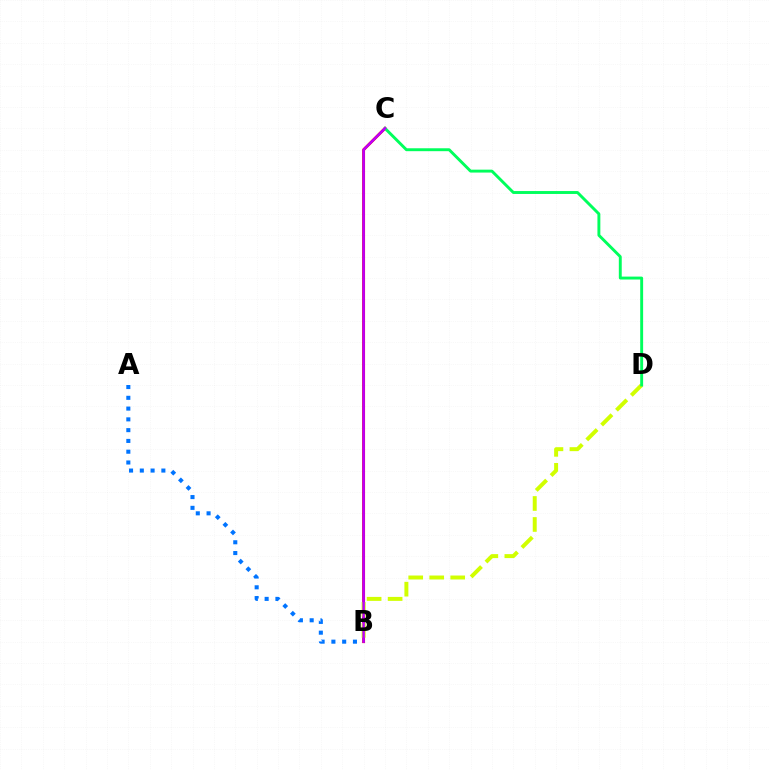{('B', 'C'): [{'color': '#ff0000', 'line_style': 'solid', 'thickness': 2.07}, {'color': '#b900ff', 'line_style': 'solid', 'thickness': 1.78}], ('B', 'D'): [{'color': '#d1ff00', 'line_style': 'dashed', 'thickness': 2.85}], ('C', 'D'): [{'color': '#00ff5c', 'line_style': 'solid', 'thickness': 2.1}], ('A', 'B'): [{'color': '#0074ff', 'line_style': 'dotted', 'thickness': 2.93}]}